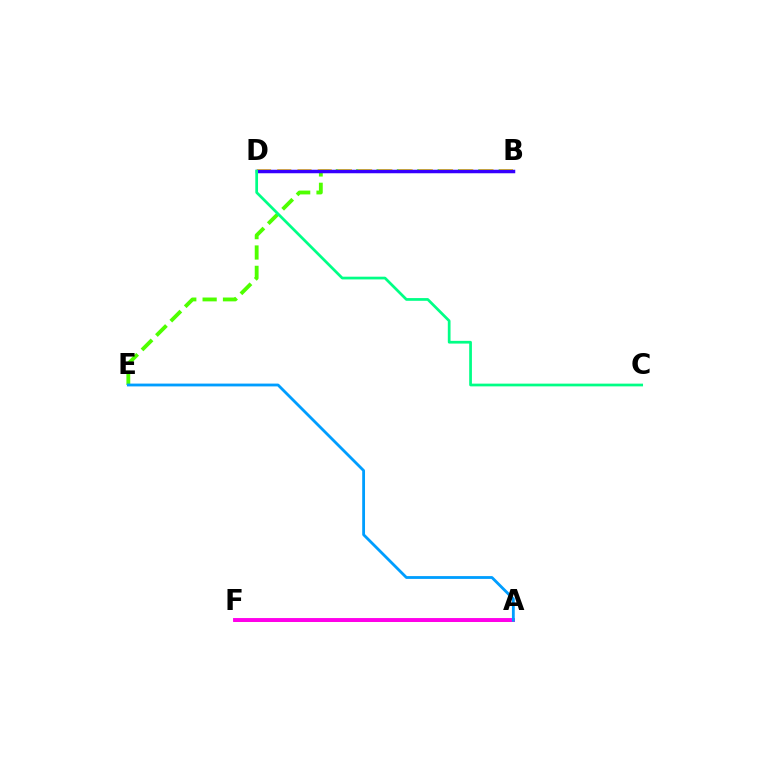{('B', 'E'): [{'color': '#4fff00', 'line_style': 'dashed', 'thickness': 2.77}], ('A', 'F'): [{'color': '#ff0000', 'line_style': 'solid', 'thickness': 1.92}, {'color': '#ff00ed', 'line_style': 'solid', 'thickness': 2.81}], ('B', 'D'): [{'color': '#ffd500', 'line_style': 'dashed', 'thickness': 2.75}, {'color': '#3700ff', 'line_style': 'solid', 'thickness': 2.52}], ('A', 'E'): [{'color': '#009eff', 'line_style': 'solid', 'thickness': 2.02}], ('C', 'D'): [{'color': '#00ff86', 'line_style': 'solid', 'thickness': 1.96}]}